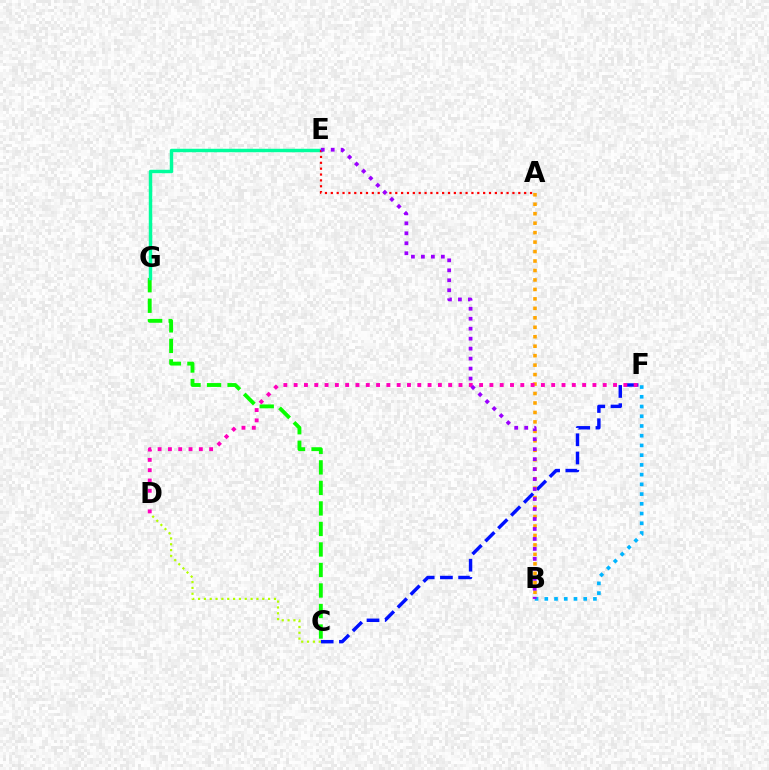{('C', 'F'): [{'color': '#0010ff', 'line_style': 'dashed', 'thickness': 2.48}], ('B', 'F'): [{'color': '#00b5ff', 'line_style': 'dotted', 'thickness': 2.64}], ('C', 'G'): [{'color': '#08ff00', 'line_style': 'dashed', 'thickness': 2.79}], ('E', 'G'): [{'color': '#00ff9d', 'line_style': 'solid', 'thickness': 2.49}], ('A', 'B'): [{'color': '#ffa500', 'line_style': 'dotted', 'thickness': 2.57}], ('A', 'E'): [{'color': '#ff0000', 'line_style': 'dotted', 'thickness': 1.59}], ('D', 'F'): [{'color': '#ff00bd', 'line_style': 'dotted', 'thickness': 2.8}], ('C', 'D'): [{'color': '#b3ff00', 'line_style': 'dotted', 'thickness': 1.59}], ('B', 'E'): [{'color': '#9b00ff', 'line_style': 'dotted', 'thickness': 2.71}]}